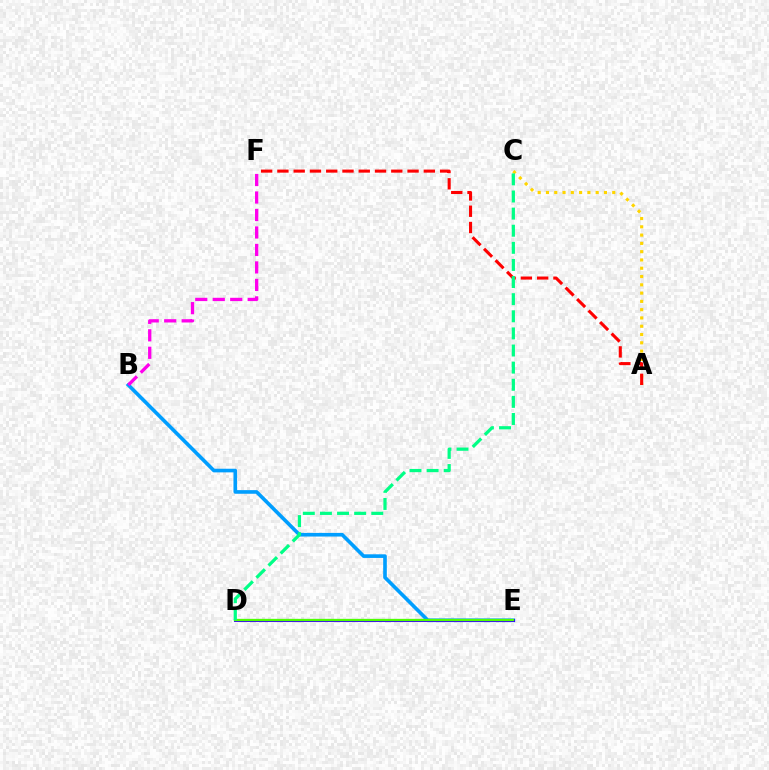{('A', 'C'): [{'color': '#ffd500', 'line_style': 'dotted', 'thickness': 2.25}], ('B', 'E'): [{'color': '#009eff', 'line_style': 'solid', 'thickness': 2.61}], ('D', 'E'): [{'color': '#3700ff', 'line_style': 'solid', 'thickness': 2.19}, {'color': '#4fff00', 'line_style': 'solid', 'thickness': 1.63}], ('B', 'F'): [{'color': '#ff00ed', 'line_style': 'dashed', 'thickness': 2.37}], ('A', 'F'): [{'color': '#ff0000', 'line_style': 'dashed', 'thickness': 2.21}], ('C', 'D'): [{'color': '#00ff86', 'line_style': 'dashed', 'thickness': 2.32}]}